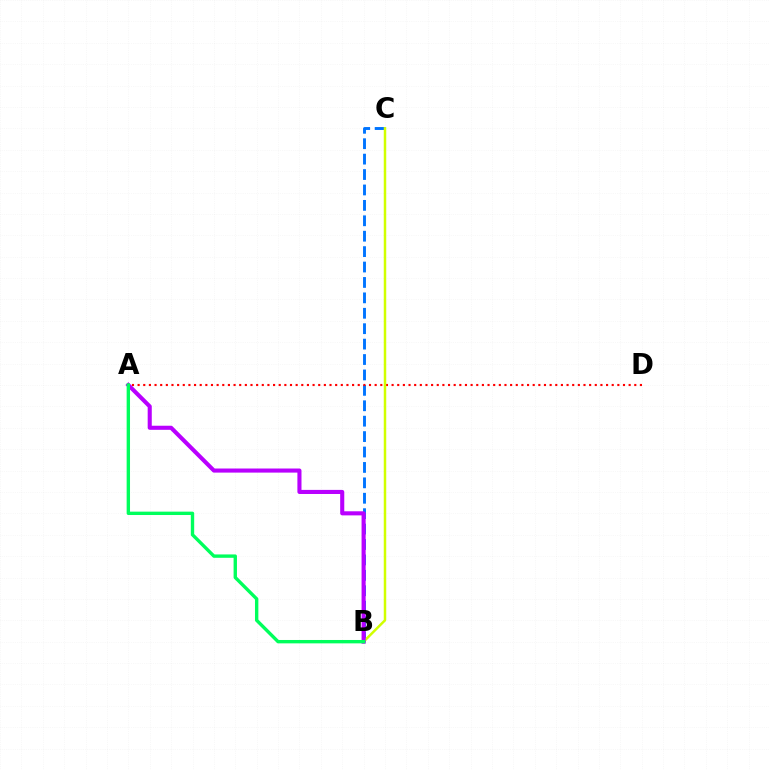{('B', 'C'): [{'color': '#0074ff', 'line_style': 'dashed', 'thickness': 2.09}, {'color': '#d1ff00', 'line_style': 'solid', 'thickness': 1.79}], ('A', 'D'): [{'color': '#ff0000', 'line_style': 'dotted', 'thickness': 1.53}], ('A', 'B'): [{'color': '#b900ff', 'line_style': 'solid', 'thickness': 2.94}, {'color': '#00ff5c', 'line_style': 'solid', 'thickness': 2.43}]}